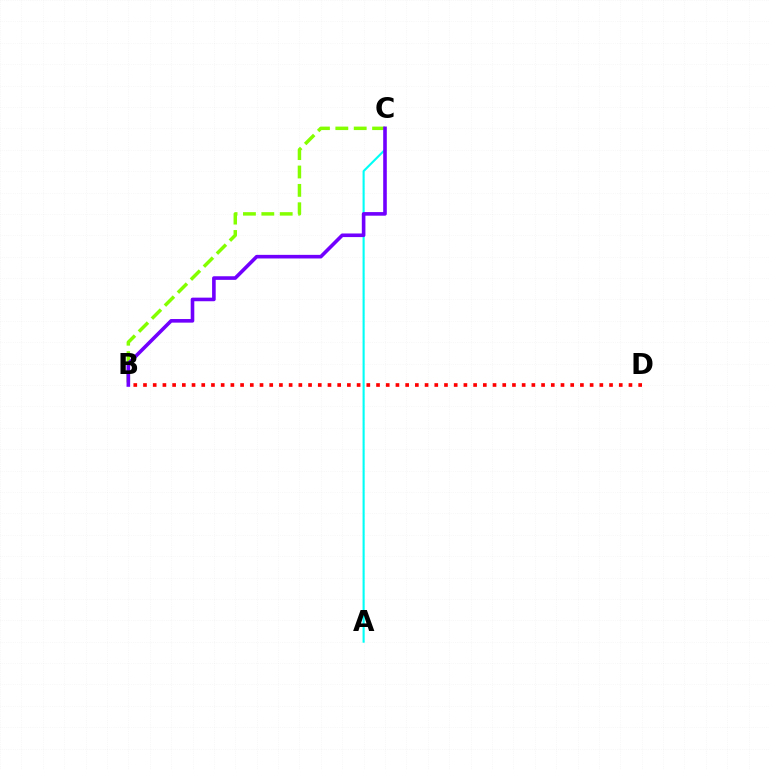{('B', 'D'): [{'color': '#ff0000', 'line_style': 'dotted', 'thickness': 2.64}], ('A', 'C'): [{'color': '#00fff6', 'line_style': 'solid', 'thickness': 1.52}], ('B', 'C'): [{'color': '#84ff00', 'line_style': 'dashed', 'thickness': 2.5}, {'color': '#7200ff', 'line_style': 'solid', 'thickness': 2.6}]}